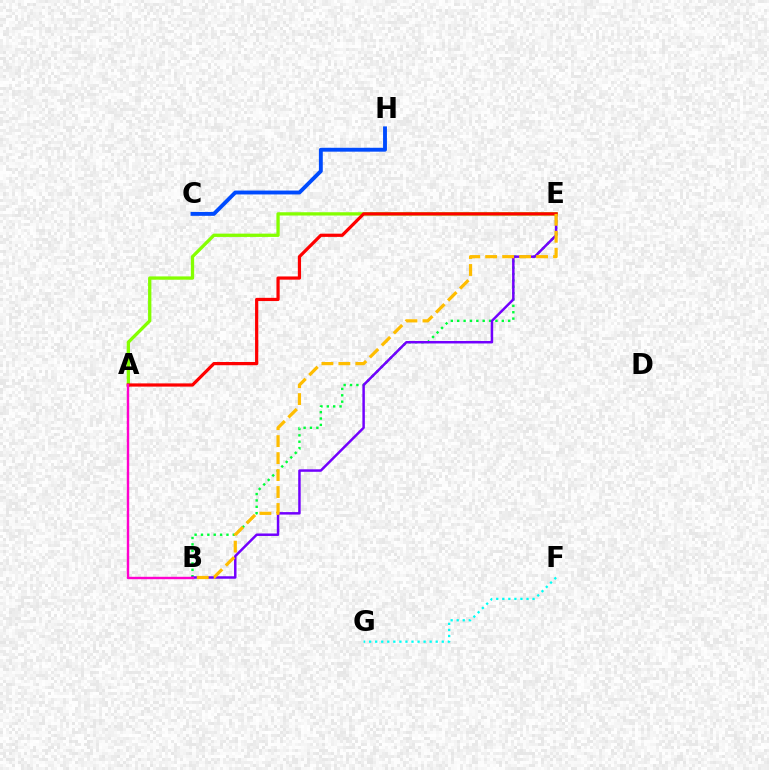{('B', 'E'): [{'color': '#00ff39', 'line_style': 'dotted', 'thickness': 1.73}, {'color': '#7200ff', 'line_style': 'solid', 'thickness': 1.79}, {'color': '#ffbd00', 'line_style': 'dashed', 'thickness': 2.31}], ('A', 'E'): [{'color': '#84ff00', 'line_style': 'solid', 'thickness': 2.37}, {'color': '#ff0000', 'line_style': 'solid', 'thickness': 2.31}], ('C', 'H'): [{'color': '#004bff', 'line_style': 'solid', 'thickness': 2.8}], ('A', 'B'): [{'color': '#ff00cf', 'line_style': 'solid', 'thickness': 1.73}], ('F', 'G'): [{'color': '#00fff6', 'line_style': 'dotted', 'thickness': 1.64}]}